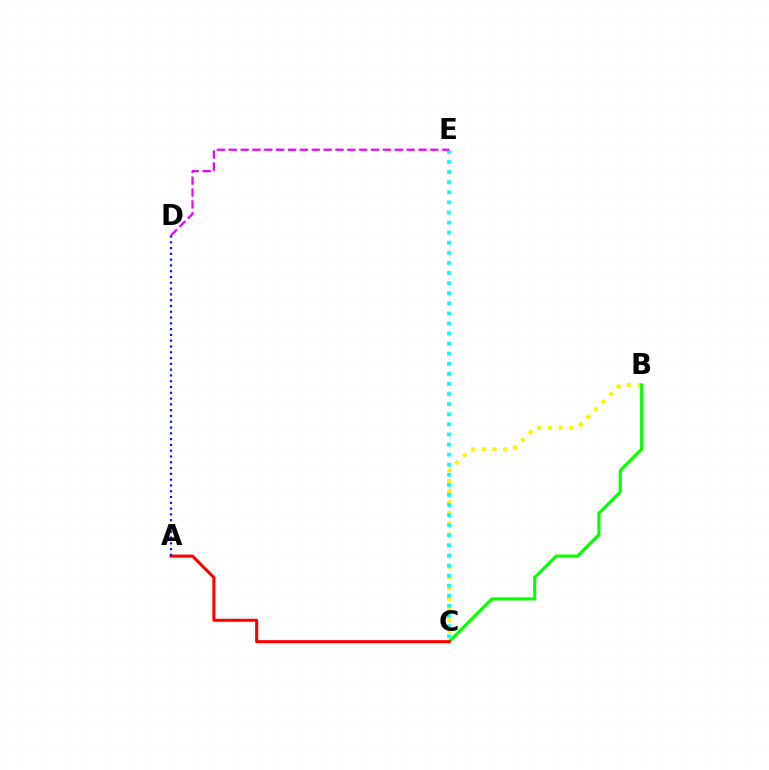{('B', 'C'): [{'color': '#fcf500', 'line_style': 'dotted', 'thickness': 2.92}, {'color': '#08ff00', 'line_style': 'solid', 'thickness': 2.29}], ('C', 'E'): [{'color': '#00fff6', 'line_style': 'dotted', 'thickness': 2.74}], ('A', 'C'): [{'color': '#ff0000', 'line_style': 'solid', 'thickness': 2.2}], ('A', 'D'): [{'color': '#0010ff', 'line_style': 'dotted', 'thickness': 1.57}], ('D', 'E'): [{'color': '#ee00ff', 'line_style': 'dashed', 'thickness': 1.61}]}